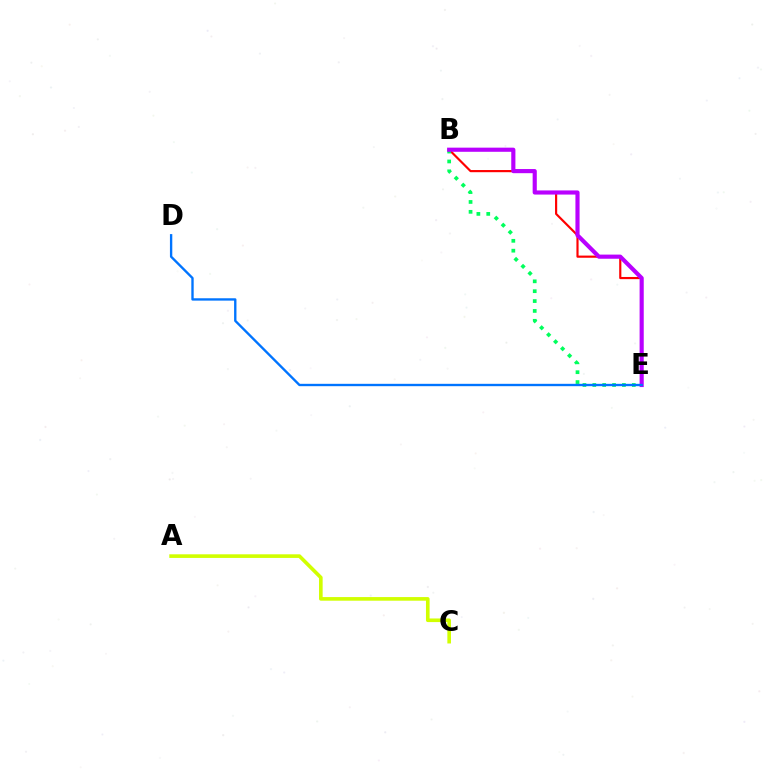{('B', 'E'): [{'color': '#ff0000', 'line_style': 'solid', 'thickness': 1.56}, {'color': '#00ff5c', 'line_style': 'dotted', 'thickness': 2.68}, {'color': '#b900ff', 'line_style': 'solid', 'thickness': 2.98}], ('D', 'E'): [{'color': '#0074ff', 'line_style': 'solid', 'thickness': 1.7}], ('A', 'C'): [{'color': '#d1ff00', 'line_style': 'solid', 'thickness': 2.61}]}